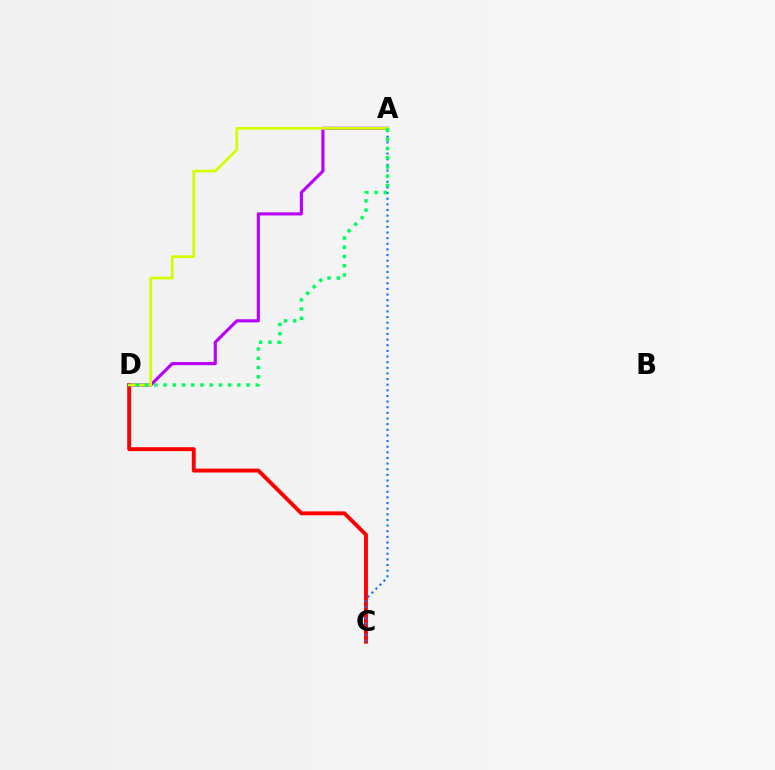{('A', 'D'): [{'color': '#b900ff', 'line_style': 'solid', 'thickness': 2.25}, {'color': '#d1ff00', 'line_style': 'solid', 'thickness': 1.96}, {'color': '#00ff5c', 'line_style': 'dotted', 'thickness': 2.51}], ('C', 'D'): [{'color': '#ff0000', 'line_style': 'solid', 'thickness': 2.81}], ('A', 'C'): [{'color': '#0074ff', 'line_style': 'dotted', 'thickness': 1.53}]}